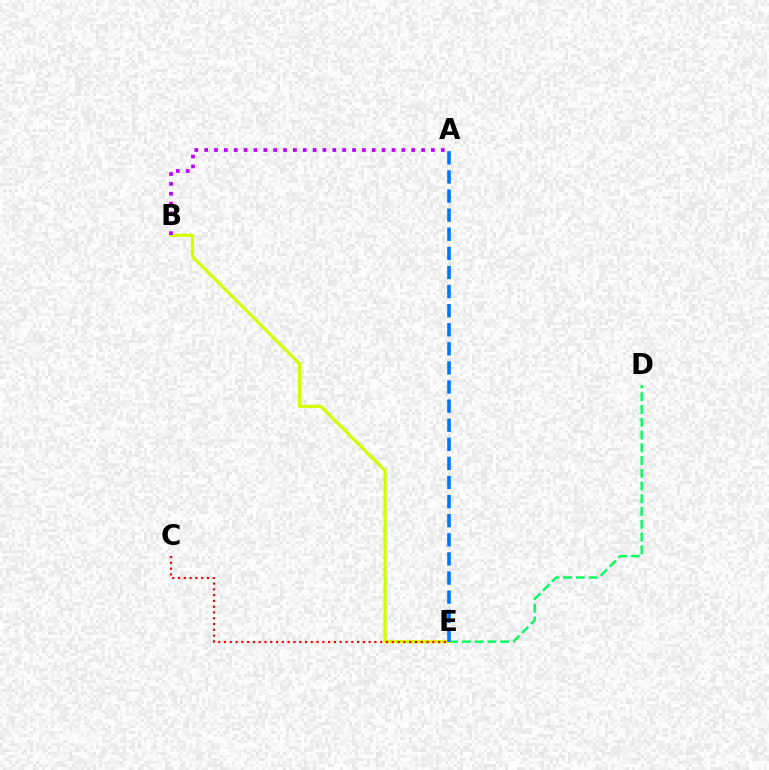{('D', 'E'): [{'color': '#00ff5c', 'line_style': 'dashed', 'thickness': 1.73}], ('B', 'E'): [{'color': '#d1ff00', 'line_style': 'solid', 'thickness': 2.27}], ('A', 'E'): [{'color': '#0074ff', 'line_style': 'dashed', 'thickness': 2.59}], ('C', 'E'): [{'color': '#ff0000', 'line_style': 'dotted', 'thickness': 1.57}], ('A', 'B'): [{'color': '#b900ff', 'line_style': 'dotted', 'thickness': 2.68}]}